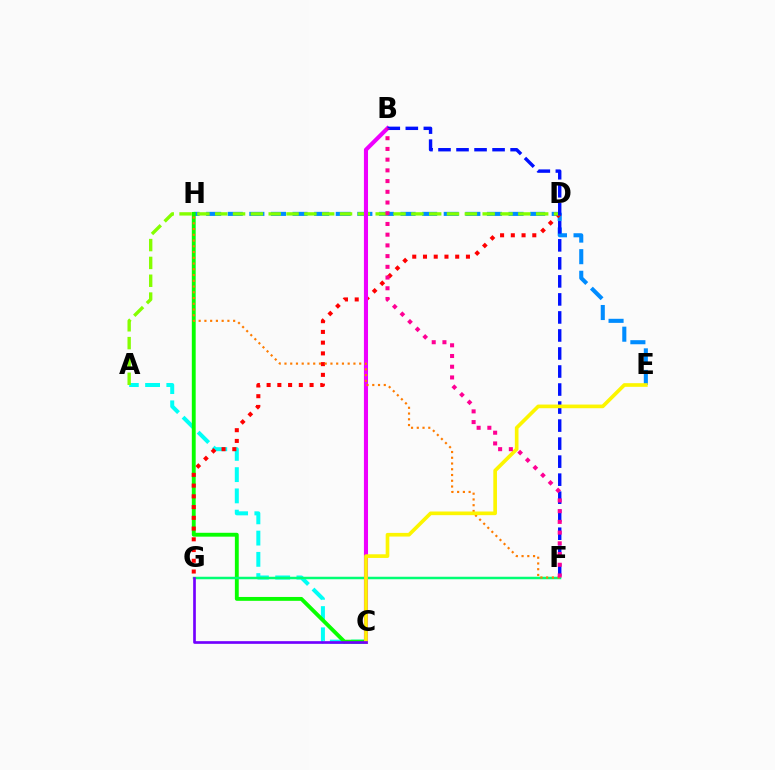{('E', 'H'): [{'color': '#008cff', 'line_style': 'dashed', 'thickness': 2.93}], ('A', 'C'): [{'color': '#00fff6', 'line_style': 'dashed', 'thickness': 2.89}], ('C', 'H'): [{'color': '#08ff00', 'line_style': 'solid', 'thickness': 2.78}], ('F', 'G'): [{'color': '#00ff74', 'line_style': 'solid', 'thickness': 1.79}], ('D', 'G'): [{'color': '#ff0000', 'line_style': 'dotted', 'thickness': 2.92}], ('A', 'D'): [{'color': '#84ff00', 'line_style': 'dashed', 'thickness': 2.42}], ('B', 'C'): [{'color': '#ee00ff', 'line_style': 'solid', 'thickness': 2.95}], ('F', 'H'): [{'color': '#ff7c00', 'line_style': 'dotted', 'thickness': 1.56}], ('B', 'F'): [{'color': '#0010ff', 'line_style': 'dashed', 'thickness': 2.45}, {'color': '#ff0094', 'line_style': 'dotted', 'thickness': 2.91}], ('C', 'E'): [{'color': '#fcf500', 'line_style': 'solid', 'thickness': 2.63}], ('C', 'G'): [{'color': '#7200ff', 'line_style': 'solid', 'thickness': 1.92}]}